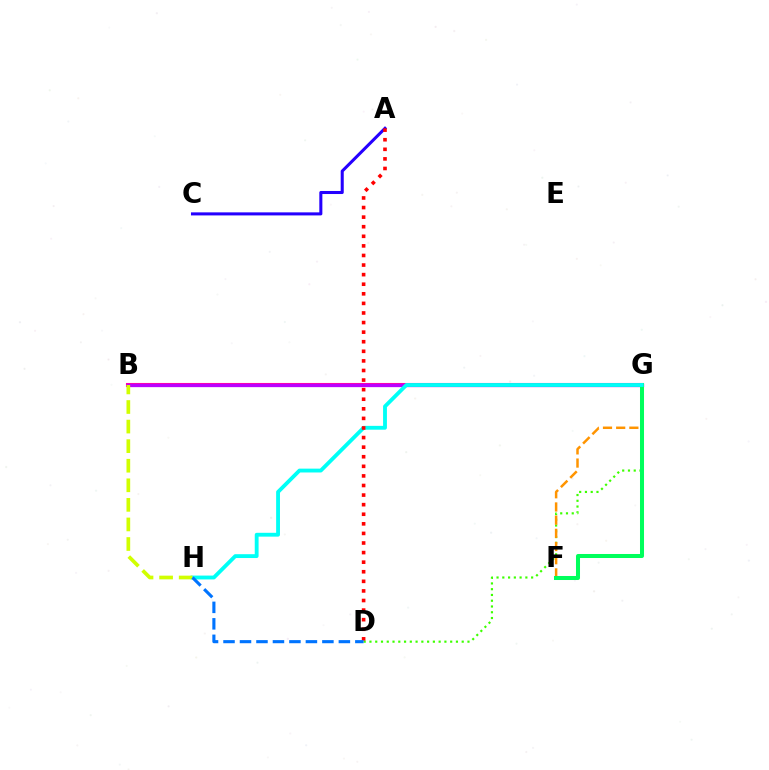{('B', 'G'): [{'color': '#ff00ac', 'line_style': 'solid', 'thickness': 2.93}, {'color': '#b900ff', 'line_style': 'solid', 'thickness': 2.31}], ('A', 'C'): [{'color': '#2500ff', 'line_style': 'solid', 'thickness': 2.2}], ('D', 'G'): [{'color': '#3dff00', 'line_style': 'dotted', 'thickness': 1.57}], ('F', 'G'): [{'color': '#ff9400', 'line_style': 'dashed', 'thickness': 1.79}, {'color': '#00ff5c', 'line_style': 'solid', 'thickness': 2.9}], ('G', 'H'): [{'color': '#00fff6', 'line_style': 'solid', 'thickness': 2.77}], ('A', 'D'): [{'color': '#ff0000', 'line_style': 'dotted', 'thickness': 2.6}], ('B', 'H'): [{'color': '#d1ff00', 'line_style': 'dashed', 'thickness': 2.66}], ('D', 'H'): [{'color': '#0074ff', 'line_style': 'dashed', 'thickness': 2.24}]}